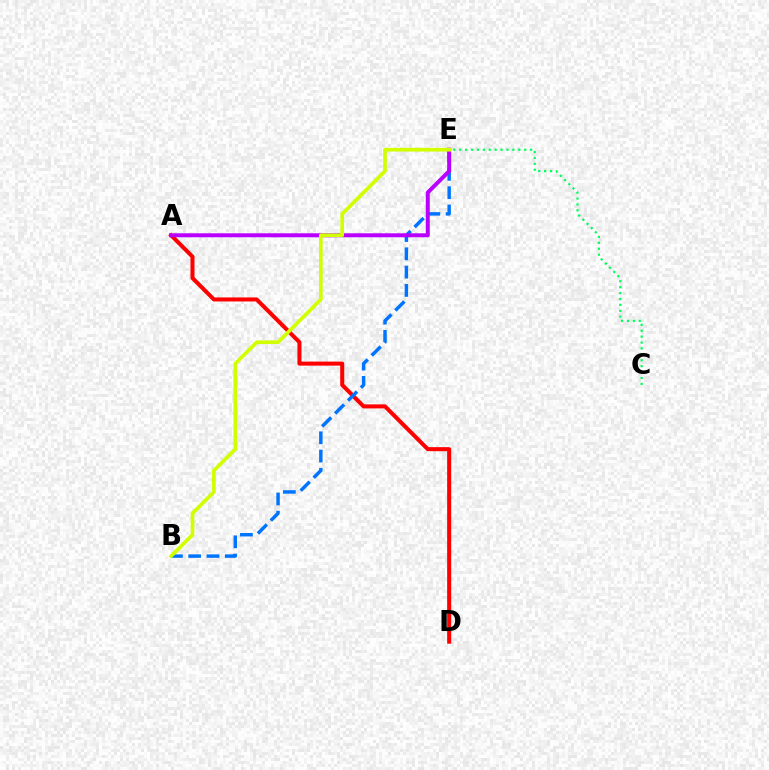{('A', 'D'): [{'color': '#ff0000', 'line_style': 'solid', 'thickness': 2.91}], ('B', 'E'): [{'color': '#0074ff', 'line_style': 'dashed', 'thickness': 2.48}, {'color': '#d1ff00', 'line_style': 'solid', 'thickness': 2.65}], ('A', 'E'): [{'color': '#b900ff', 'line_style': 'solid', 'thickness': 2.87}], ('C', 'E'): [{'color': '#00ff5c', 'line_style': 'dotted', 'thickness': 1.6}]}